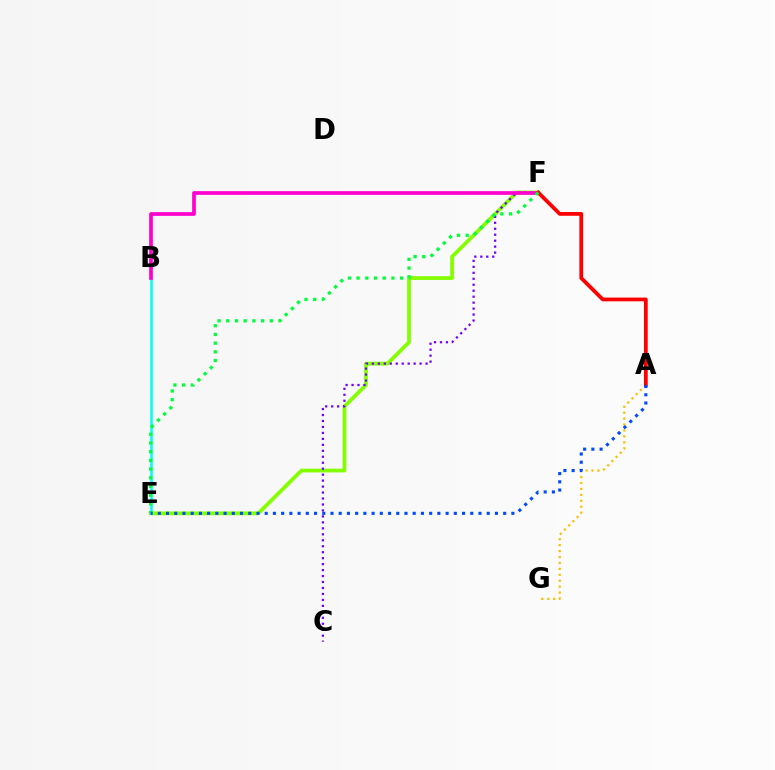{('A', 'G'): [{'color': '#ffbd00', 'line_style': 'dotted', 'thickness': 1.61}], ('E', 'F'): [{'color': '#84ff00', 'line_style': 'solid', 'thickness': 2.71}, {'color': '#00ff39', 'line_style': 'dotted', 'thickness': 2.36}], ('B', 'E'): [{'color': '#00fff6', 'line_style': 'solid', 'thickness': 1.86}], ('C', 'F'): [{'color': '#7200ff', 'line_style': 'dotted', 'thickness': 1.62}], ('B', 'F'): [{'color': '#ff00cf', 'line_style': 'solid', 'thickness': 2.66}], ('A', 'F'): [{'color': '#ff0000', 'line_style': 'solid', 'thickness': 2.71}], ('A', 'E'): [{'color': '#004bff', 'line_style': 'dotted', 'thickness': 2.23}]}